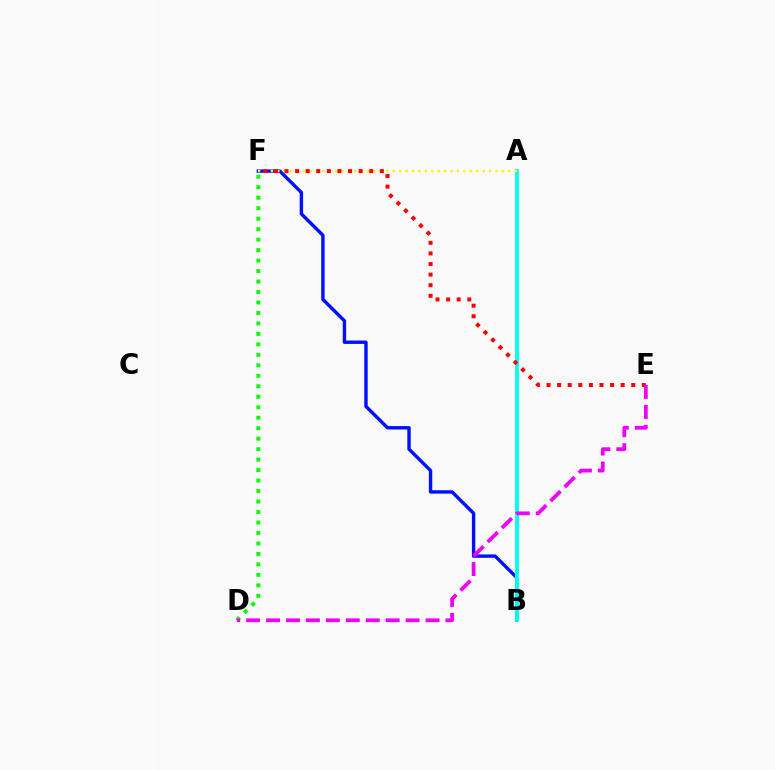{('B', 'F'): [{'color': '#0010ff', 'line_style': 'solid', 'thickness': 2.44}], ('A', 'B'): [{'color': '#00fff6', 'line_style': 'solid', 'thickness': 2.79}], ('A', 'F'): [{'color': '#fcf500', 'line_style': 'dotted', 'thickness': 1.74}], ('E', 'F'): [{'color': '#ff0000', 'line_style': 'dotted', 'thickness': 2.88}], ('D', 'F'): [{'color': '#08ff00', 'line_style': 'dotted', 'thickness': 2.85}], ('D', 'E'): [{'color': '#ee00ff', 'line_style': 'dashed', 'thickness': 2.71}]}